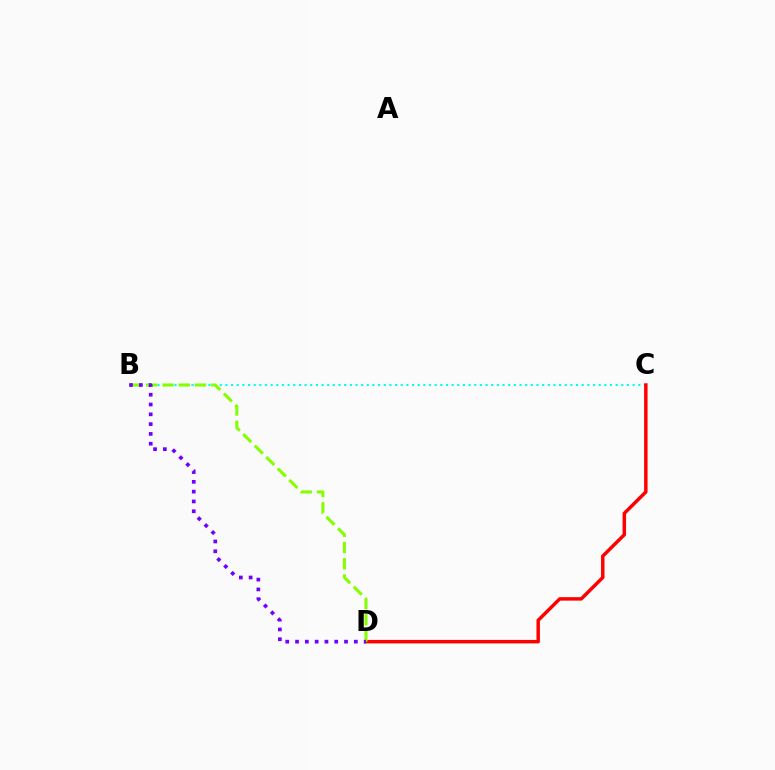{('B', 'C'): [{'color': '#00fff6', 'line_style': 'dotted', 'thickness': 1.54}], ('C', 'D'): [{'color': '#ff0000', 'line_style': 'solid', 'thickness': 2.49}], ('B', 'D'): [{'color': '#84ff00', 'line_style': 'dashed', 'thickness': 2.21}, {'color': '#7200ff', 'line_style': 'dotted', 'thickness': 2.66}]}